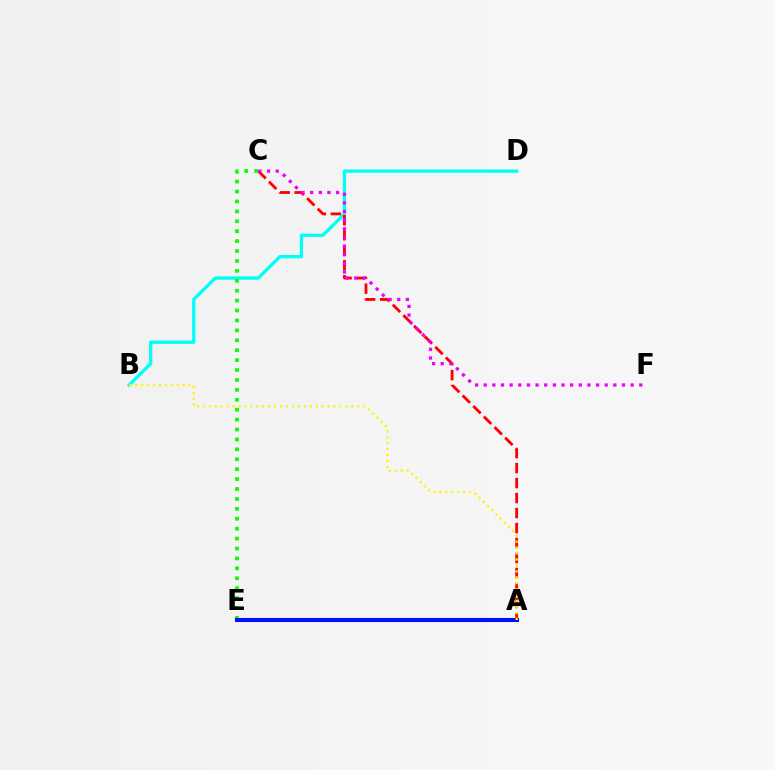{('B', 'D'): [{'color': '#00fff6', 'line_style': 'solid', 'thickness': 2.37}], ('A', 'C'): [{'color': '#ff0000', 'line_style': 'dashed', 'thickness': 2.04}], ('C', 'F'): [{'color': '#ee00ff', 'line_style': 'dotted', 'thickness': 2.35}], ('C', 'E'): [{'color': '#08ff00', 'line_style': 'dotted', 'thickness': 2.69}], ('A', 'E'): [{'color': '#0010ff', 'line_style': 'solid', 'thickness': 2.93}], ('A', 'B'): [{'color': '#fcf500', 'line_style': 'dotted', 'thickness': 1.61}]}